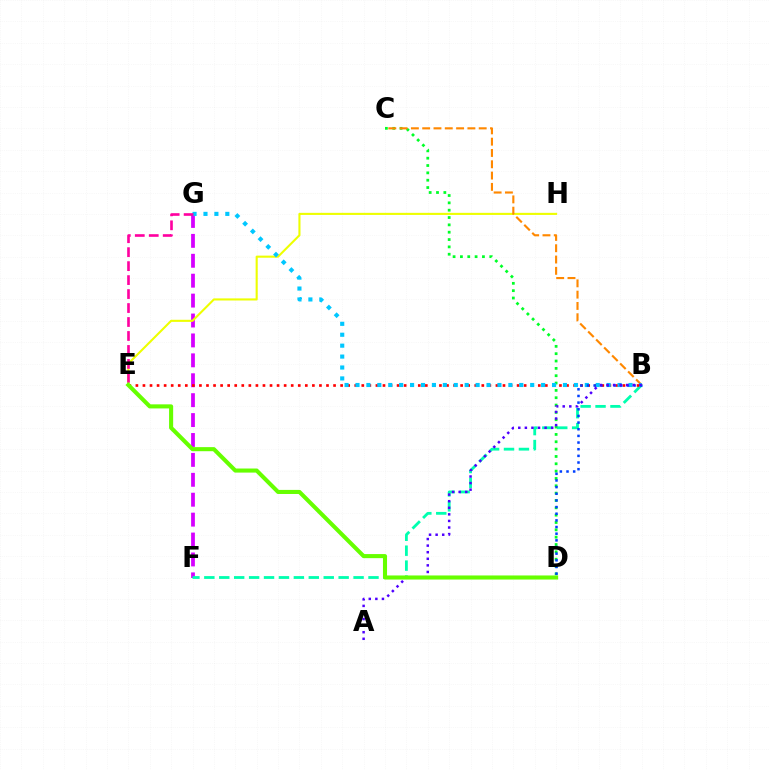{('F', 'G'): [{'color': '#d600ff', 'line_style': 'dashed', 'thickness': 2.71}], ('B', 'F'): [{'color': '#00ffaf', 'line_style': 'dashed', 'thickness': 2.03}], ('C', 'D'): [{'color': '#00ff27', 'line_style': 'dotted', 'thickness': 1.99}], ('E', 'H'): [{'color': '#eeff00', 'line_style': 'solid', 'thickness': 1.51}], ('B', 'E'): [{'color': '#ff0000', 'line_style': 'dotted', 'thickness': 1.92}], ('B', 'C'): [{'color': '#ff8800', 'line_style': 'dashed', 'thickness': 1.54}], ('B', 'G'): [{'color': '#00c7ff', 'line_style': 'dotted', 'thickness': 2.97}], ('B', 'D'): [{'color': '#003fff', 'line_style': 'dotted', 'thickness': 1.81}], ('A', 'B'): [{'color': '#4f00ff', 'line_style': 'dotted', 'thickness': 1.79}], ('E', 'G'): [{'color': '#ff00a0', 'line_style': 'dashed', 'thickness': 1.9}], ('D', 'E'): [{'color': '#66ff00', 'line_style': 'solid', 'thickness': 2.94}]}